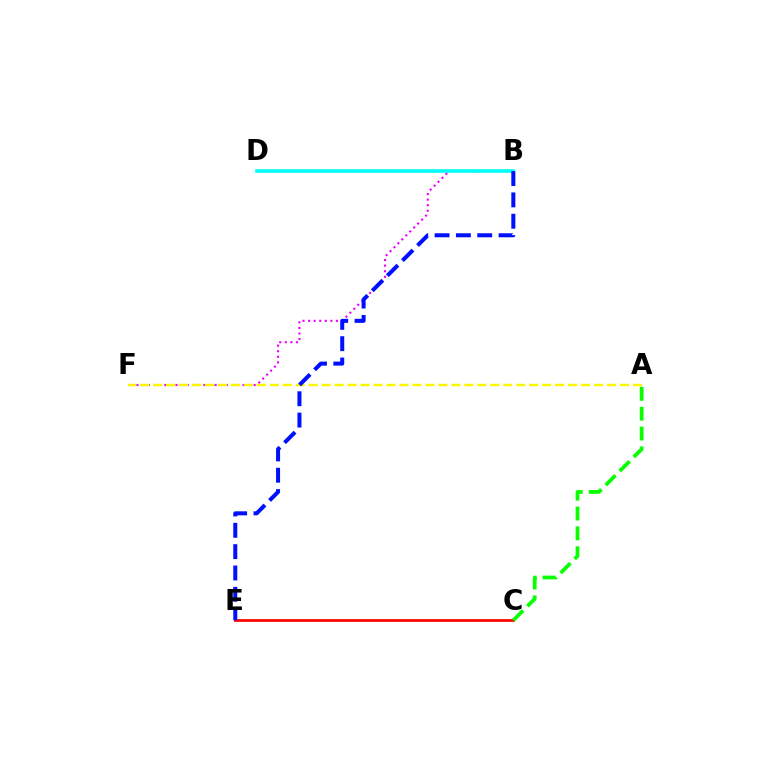{('B', 'F'): [{'color': '#ee00ff', 'line_style': 'dotted', 'thickness': 1.52}], ('A', 'F'): [{'color': '#fcf500', 'line_style': 'dashed', 'thickness': 1.76}], ('B', 'D'): [{'color': '#00fff6', 'line_style': 'solid', 'thickness': 2.62}], ('C', 'E'): [{'color': '#ff0000', 'line_style': 'solid', 'thickness': 1.95}], ('A', 'C'): [{'color': '#08ff00', 'line_style': 'dashed', 'thickness': 2.7}], ('B', 'E'): [{'color': '#0010ff', 'line_style': 'dashed', 'thickness': 2.9}]}